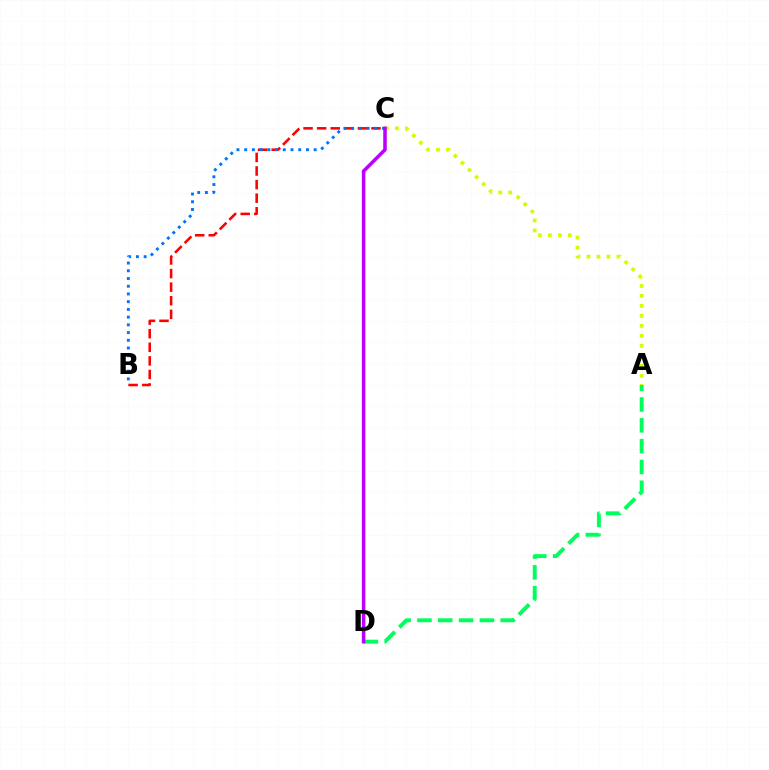{('B', 'C'): [{'color': '#ff0000', 'line_style': 'dashed', 'thickness': 1.85}, {'color': '#0074ff', 'line_style': 'dotted', 'thickness': 2.1}], ('A', 'C'): [{'color': '#d1ff00', 'line_style': 'dotted', 'thickness': 2.71}], ('A', 'D'): [{'color': '#00ff5c', 'line_style': 'dashed', 'thickness': 2.83}], ('C', 'D'): [{'color': '#b900ff', 'line_style': 'solid', 'thickness': 2.54}]}